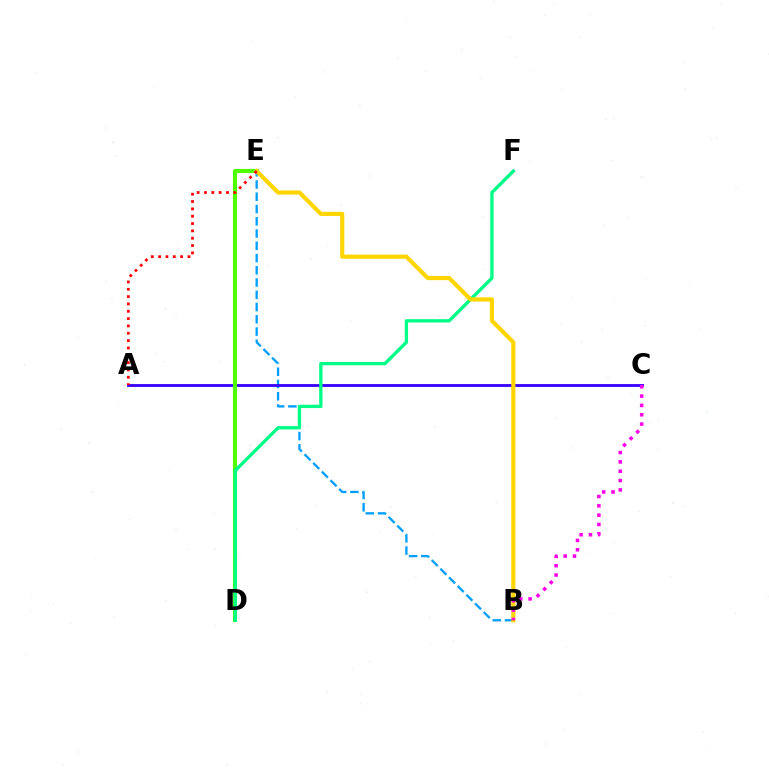{('B', 'E'): [{'color': '#009eff', 'line_style': 'dashed', 'thickness': 1.66}, {'color': '#ffd500', 'line_style': 'solid', 'thickness': 2.99}], ('A', 'C'): [{'color': '#3700ff', 'line_style': 'solid', 'thickness': 2.03}], ('D', 'E'): [{'color': '#4fff00', 'line_style': 'solid', 'thickness': 2.94}], ('D', 'F'): [{'color': '#00ff86', 'line_style': 'solid', 'thickness': 2.4}], ('A', 'E'): [{'color': '#ff0000', 'line_style': 'dotted', 'thickness': 1.99}], ('B', 'C'): [{'color': '#ff00ed', 'line_style': 'dotted', 'thickness': 2.54}]}